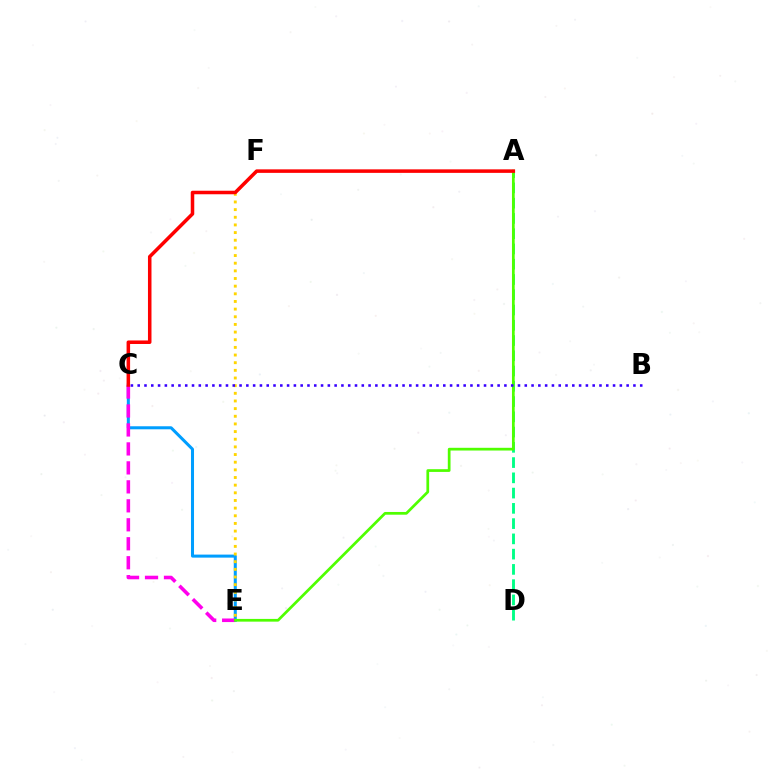{('A', 'D'): [{'color': '#00ff86', 'line_style': 'dashed', 'thickness': 2.07}], ('C', 'E'): [{'color': '#009eff', 'line_style': 'solid', 'thickness': 2.18}, {'color': '#ff00ed', 'line_style': 'dashed', 'thickness': 2.58}], ('E', 'F'): [{'color': '#ffd500', 'line_style': 'dotted', 'thickness': 2.08}], ('A', 'E'): [{'color': '#4fff00', 'line_style': 'solid', 'thickness': 1.96}], ('B', 'C'): [{'color': '#3700ff', 'line_style': 'dotted', 'thickness': 1.85}], ('A', 'C'): [{'color': '#ff0000', 'line_style': 'solid', 'thickness': 2.54}]}